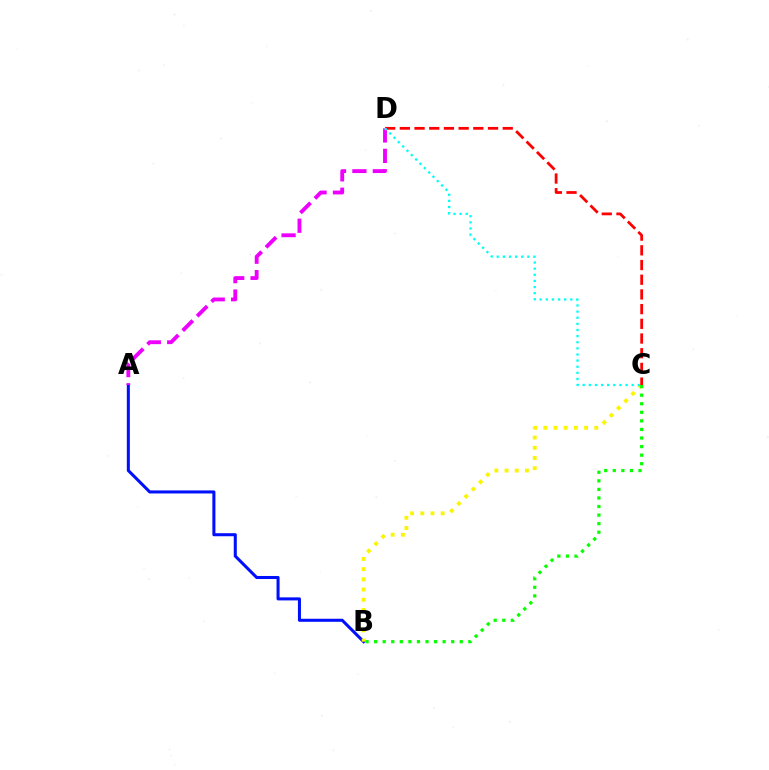{('A', 'B'): [{'color': '#0010ff', 'line_style': 'solid', 'thickness': 2.19}], ('B', 'C'): [{'color': '#fcf500', 'line_style': 'dotted', 'thickness': 2.77}, {'color': '#08ff00', 'line_style': 'dotted', 'thickness': 2.33}], ('A', 'D'): [{'color': '#ee00ff', 'line_style': 'dashed', 'thickness': 2.77}], ('C', 'D'): [{'color': '#ff0000', 'line_style': 'dashed', 'thickness': 2.0}, {'color': '#00fff6', 'line_style': 'dotted', 'thickness': 1.66}]}